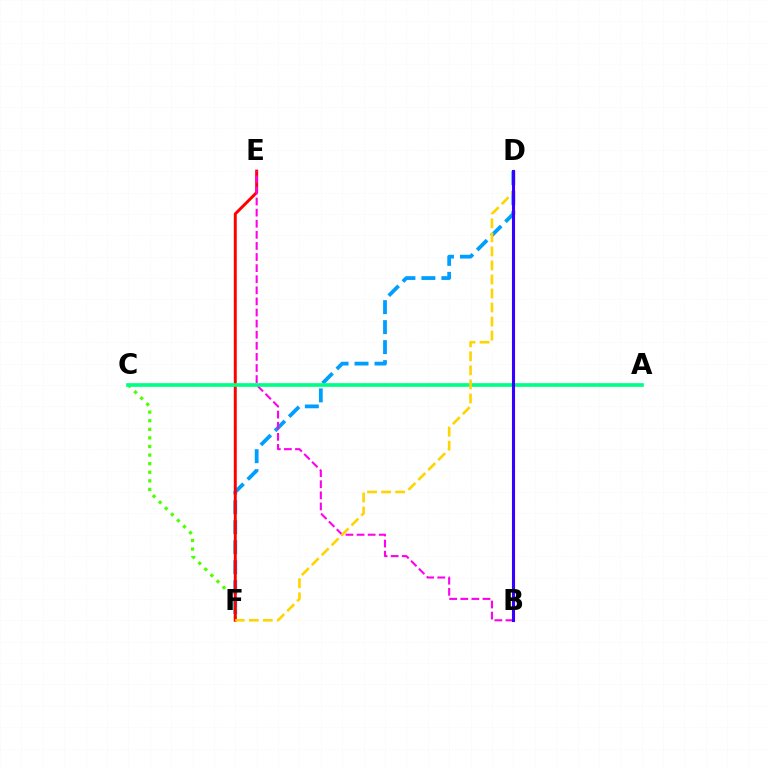{('D', 'F'): [{'color': '#009eff', 'line_style': 'dashed', 'thickness': 2.71}, {'color': '#ffd500', 'line_style': 'dashed', 'thickness': 1.91}], ('C', 'F'): [{'color': '#4fff00', 'line_style': 'dotted', 'thickness': 2.33}], ('E', 'F'): [{'color': '#ff0000', 'line_style': 'solid', 'thickness': 2.14}], ('B', 'E'): [{'color': '#ff00ed', 'line_style': 'dashed', 'thickness': 1.51}], ('A', 'C'): [{'color': '#00ff86', 'line_style': 'solid', 'thickness': 2.65}], ('B', 'D'): [{'color': '#3700ff', 'line_style': 'solid', 'thickness': 2.23}]}